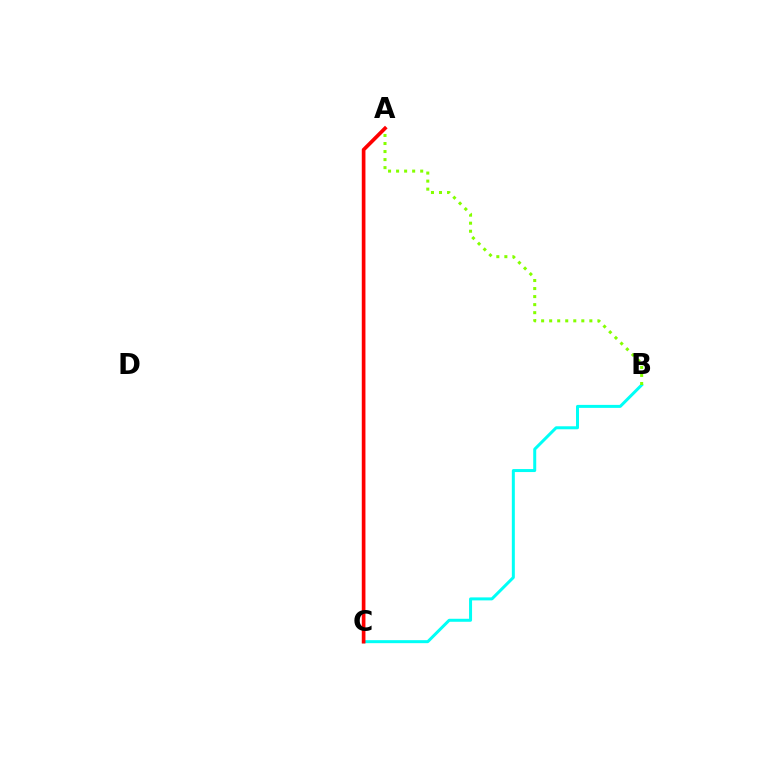{('B', 'C'): [{'color': '#00fff6', 'line_style': 'solid', 'thickness': 2.16}], ('A', 'B'): [{'color': '#84ff00', 'line_style': 'dotted', 'thickness': 2.18}], ('A', 'C'): [{'color': '#7200ff', 'line_style': 'dotted', 'thickness': 1.72}, {'color': '#ff0000', 'line_style': 'solid', 'thickness': 2.64}]}